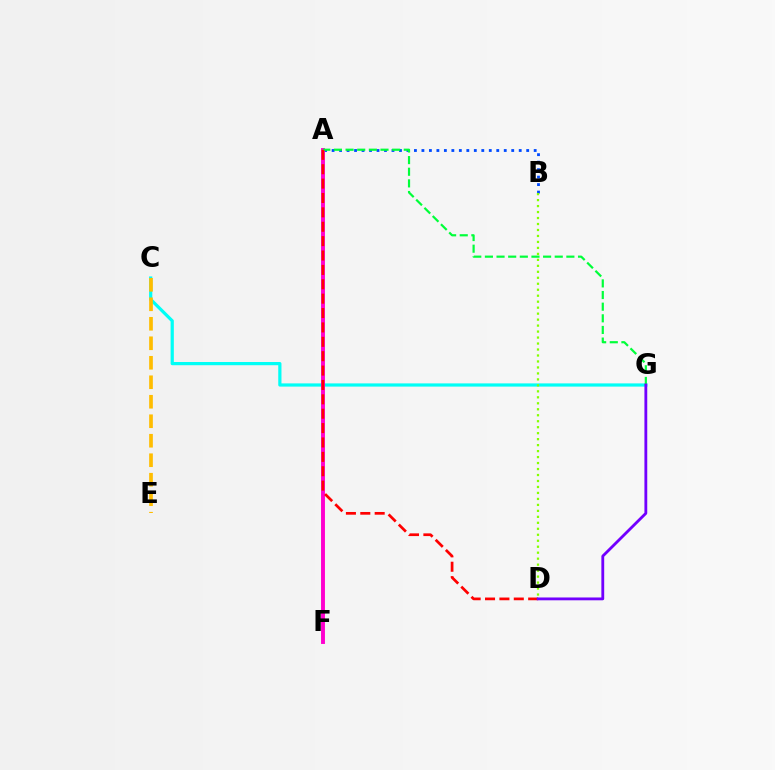{('C', 'G'): [{'color': '#00fff6', 'line_style': 'solid', 'thickness': 2.31}], ('A', 'B'): [{'color': '#004bff', 'line_style': 'dotted', 'thickness': 2.03}], ('B', 'D'): [{'color': '#84ff00', 'line_style': 'dotted', 'thickness': 1.62}], ('A', 'F'): [{'color': '#ff00cf', 'line_style': 'solid', 'thickness': 2.81}], ('C', 'E'): [{'color': '#ffbd00', 'line_style': 'dashed', 'thickness': 2.65}], ('A', 'G'): [{'color': '#00ff39', 'line_style': 'dashed', 'thickness': 1.58}], ('A', 'D'): [{'color': '#ff0000', 'line_style': 'dashed', 'thickness': 1.95}], ('D', 'G'): [{'color': '#7200ff', 'line_style': 'solid', 'thickness': 2.03}]}